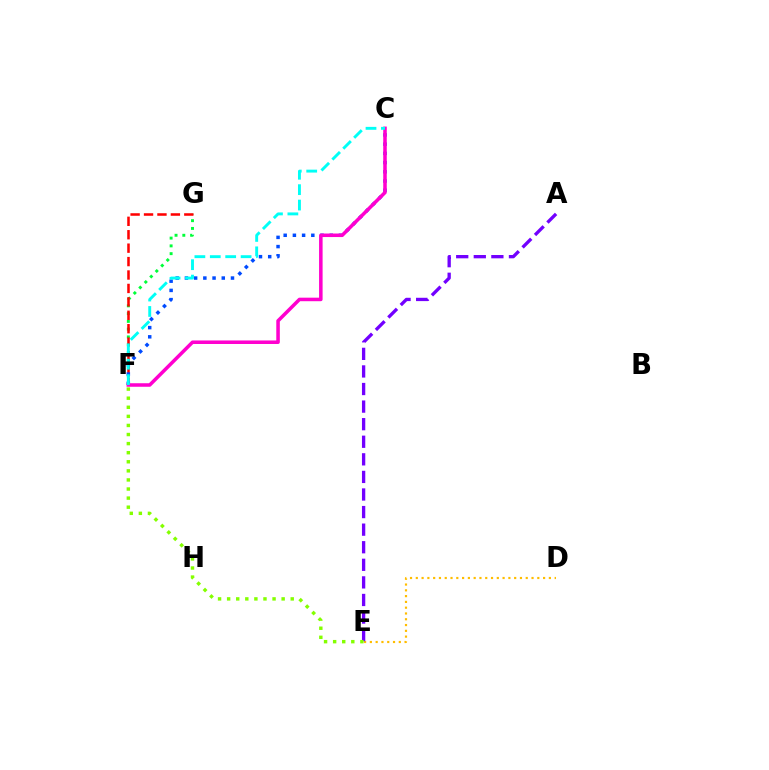{('F', 'G'): [{'color': '#00ff39', 'line_style': 'dotted', 'thickness': 2.11}, {'color': '#ff0000', 'line_style': 'dashed', 'thickness': 1.82}], ('D', 'E'): [{'color': '#ffbd00', 'line_style': 'dotted', 'thickness': 1.57}], ('C', 'F'): [{'color': '#004bff', 'line_style': 'dotted', 'thickness': 2.5}, {'color': '#ff00cf', 'line_style': 'solid', 'thickness': 2.54}, {'color': '#00fff6', 'line_style': 'dashed', 'thickness': 2.09}], ('A', 'E'): [{'color': '#7200ff', 'line_style': 'dashed', 'thickness': 2.39}], ('E', 'F'): [{'color': '#84ff00', 'line_style': 'dotted', 'thickness': 2.47}]}